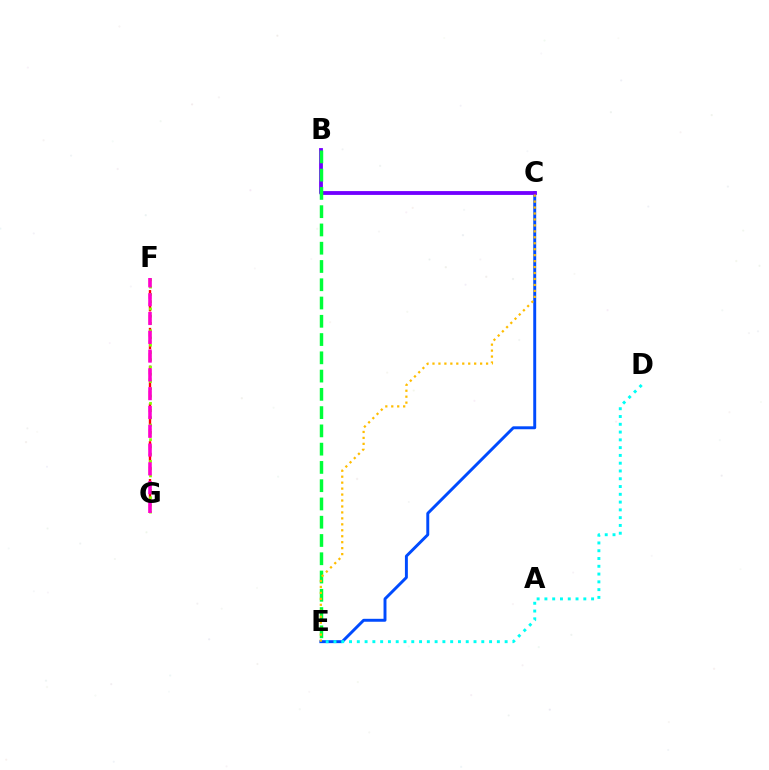{('C', 'E'): [{'color': '#004bff', 'line_style': 'solid', 'thickness': 2.12}, {'color': '#ffbd00', 'line_style': 'dotted', 'thickness': 1.62}], ('B', 'C'): [{'color': '#7200ff', 'line_style': 'solid', 'thickness': 2.75}], ('D', 'E'): [{'color': '#00fff6', 'line_style': 'dotted', 'thickness': 2.11}], ('F', 'G'): [{'color': '#ff0000', 'line_style': 'dashed', 'thickness': 1.71}, {'color': '#84ff00', 'line_style': 'dotted', 'thickness': 1.97}, {'color': '#ff00cf', 'line_style': 'dashed', 'thickness': 2.55}], ('B', 'E'): [{'color': '#00ff39', 'line_style': 'dashed', 'thickness': 2.48}]}